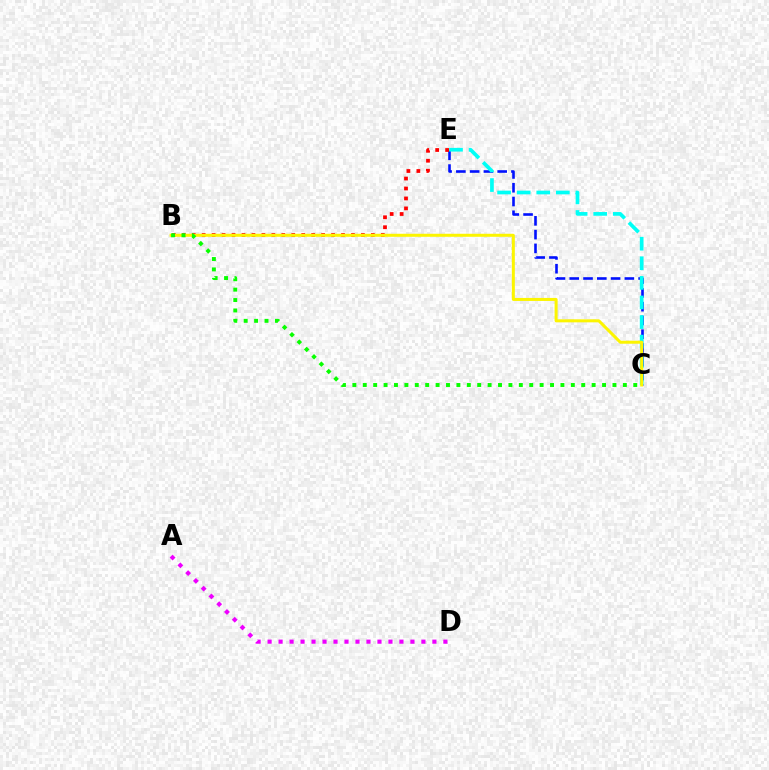{('C', 'E'): [{'color': '#0010ff', 'line_style': 'dashed', 'thickness': 1.87}, {'color': '#00fff6', 'line_style': 'dashed', 'thickness': 2.66}], ('A', 'D'): [{'color': '#ee00ff', 'line_style': 'dotted', 'thickness': 2.99}], ('B', 'E'): [{'color': '#ff0000', 'line_style': 'dotted', 'thickness': 2.7}], ('B', 'C'): [{'color': '#fcf500', 'line_style': 'solid', 'thickness': 2.17}, {'color': '#08ff00', 'line_style': 'dotted', 'thickness': 2.83}]}